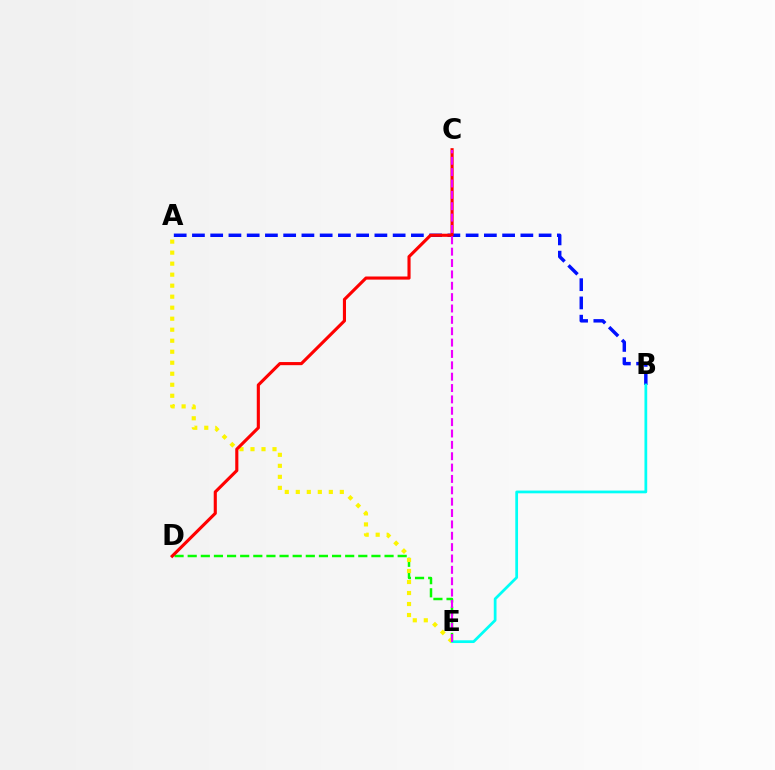{('A', 'B'): [{'color': '#0010ff', 'line_style': 'dashed', 'thickness': 2.48}], ('D', 'E'): [{'color': '#08ff00', 'line_style': 'dashed', 'thickness': 1.78}], ('B', 'E'): [{'color': '#00fff6', 'line_style': 'solid', 'thickness': 1.98}], ('A', 'E'): [{'color': '#fcf500', 'line_style': 'dotted', 'thickness': 2.99}], ('C', 'D'): [{'color': '#ff0000', 'line_style': 'solid', 'thickness': 2.24}], ('C', 'E'): [{'color': '#ee00ff', 'line_style': 'dashed', 'thickness': 1.54}]}